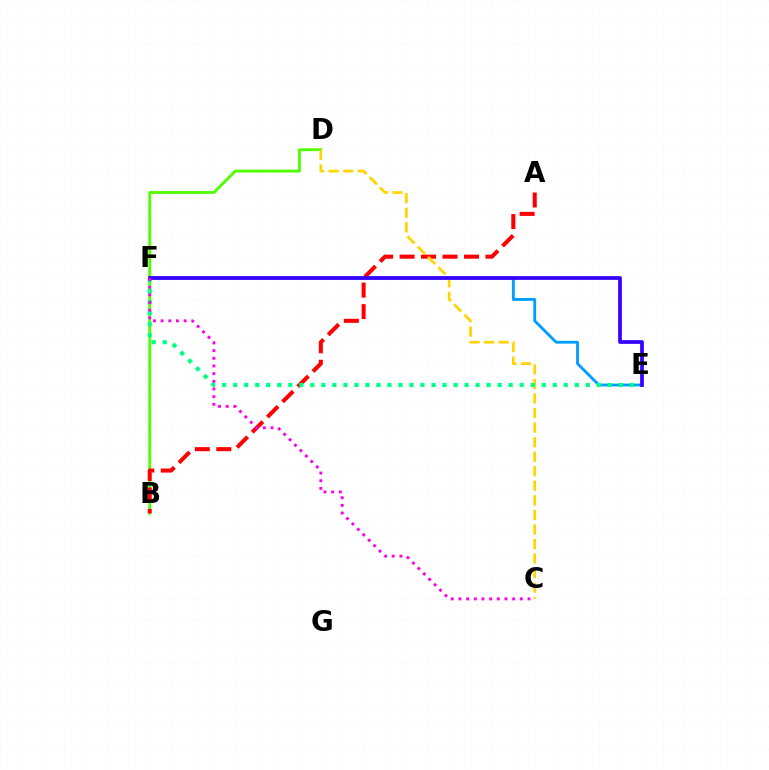{('B', 'D'): [{'color': '#4fff00', 'line_style': 'solid', 'thickness': 2.03}], ('E', 'F'): [{'color': '#009eff', 'line_style': 'solid', 'thickness': 2.05}, {'color': '#00ff86', 'line_style': 'dotted', 'thickness': 2.99}, {'color': '#3700ff', 'line_style': 'solid', 'thickness': 2.7}], ('A', 'B'): [{'color': '#ff0000', 'line_style': 'dashed', 'thickness': 2.92}], ('C', 'D'): [{'color': '#ffd500', 'line_style': 'dashed', 'thickness': 1.98}], ('C', 'F'): [{'color': '#ff00ed', 'line_style': 'dotted', 'thickness': 2.08}]}